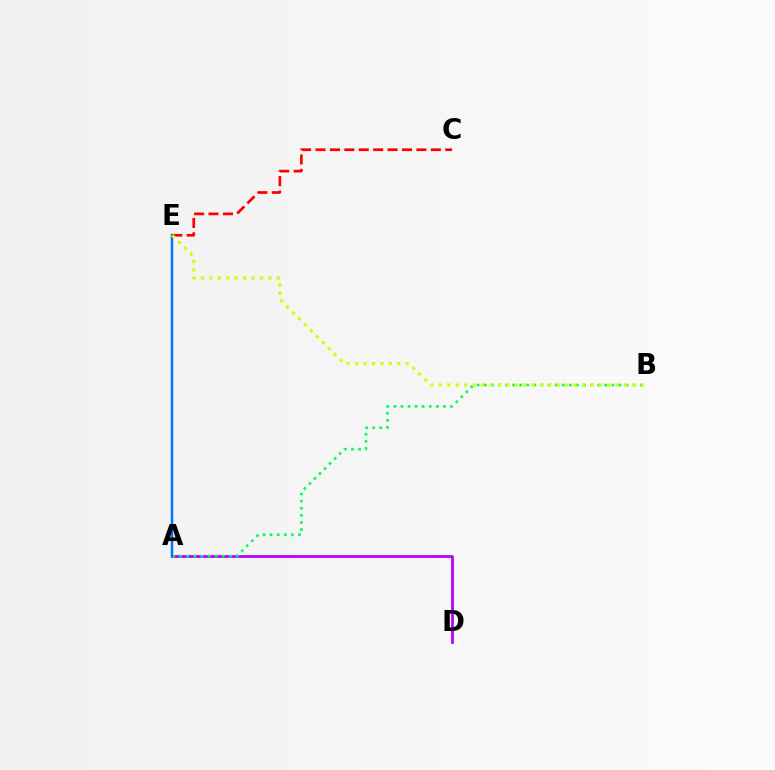{('A', 'D'): [{'color': '#b900ff', 'line_style': 'solid', 'thickness': 1.99}], ('A', 'B'): [{'color': '#00ff5c', 'line_style': 'dotted', 'thickness': 1.93}], ('A', 'E'): [{'color': '#0074ff', 'line_style': 'solid', 'thickness': 1.78}], ('C', 'E'): [{'color': '#ff0000', 'line_style': 'dashed', 'thickness': 1.96}], ('B', 'E'): [{'color': '#d1ff00', 'line_style': 'dotted', 'thickness': 2.29}]}